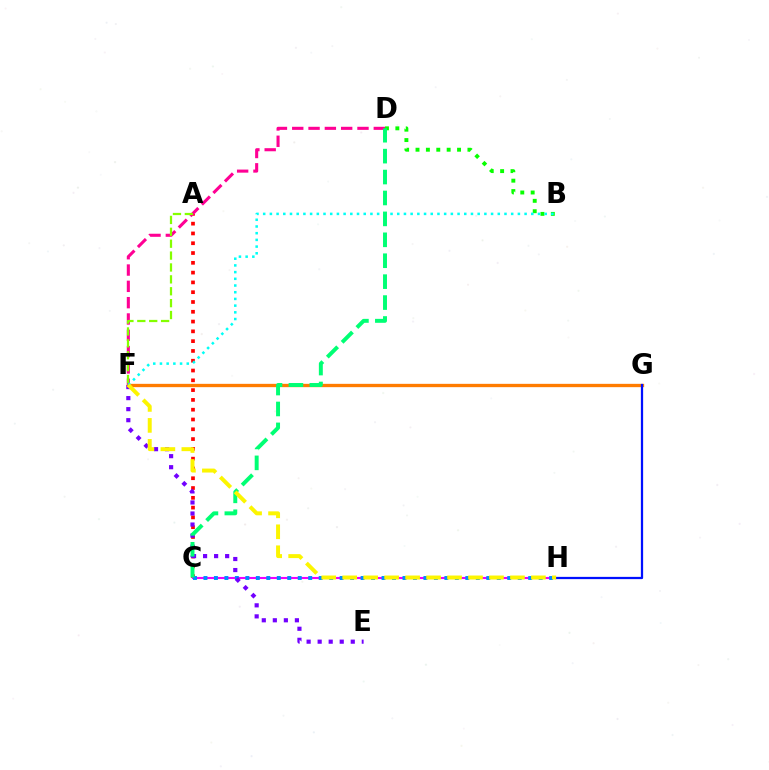{('A', 'C'): [{'color': '#ff0000', 'line_style': 'dotted', 'thickness': 2.66}], ('D', 'F'): [{'color': '#ff0094', 'line_style': 'dashed', 'thickness': 2.22}], ('C', 'H'): [{'color': '#ee00ff', 'line_style': 'solid', 'thickness': 1.51}, {'color': '#008cff', 'line_style': 'dotted', 'thickness': 2.85}], ('E', 'F'): [{'color': '#7200ff', 'line_style': 'dotted', 'thickness': 3.0}], ('B', 'D'): [{'color': '#08ff00', 'line_style': 'dotted', 'thickness': 2.82}], ('F', 'G'): [{'color': '#ff7c00', 'line_style': 'solid', 'thickness': 2.39}], ('B', 'F'): [{'color': '#00fff6', 'line_style': 'dotted', 'thickness': 1.82}], ('C', 'D'): [{'color': '#00ff74', 'line_style': 'dashed', 'thickness': 2.84}], ('G', 'H'): [{'color': '#0010ff', 'line_style': 'solid', 'thickness': 1.62}], ('A', 'F'): [{'color': '#84ff00', 'line_style': 'dashed', 'thickness': 1.61}], ('F', 'H'): [{'color': '#fcf500', 'line_style': 'dashed', 'thickness': 2.85}]}